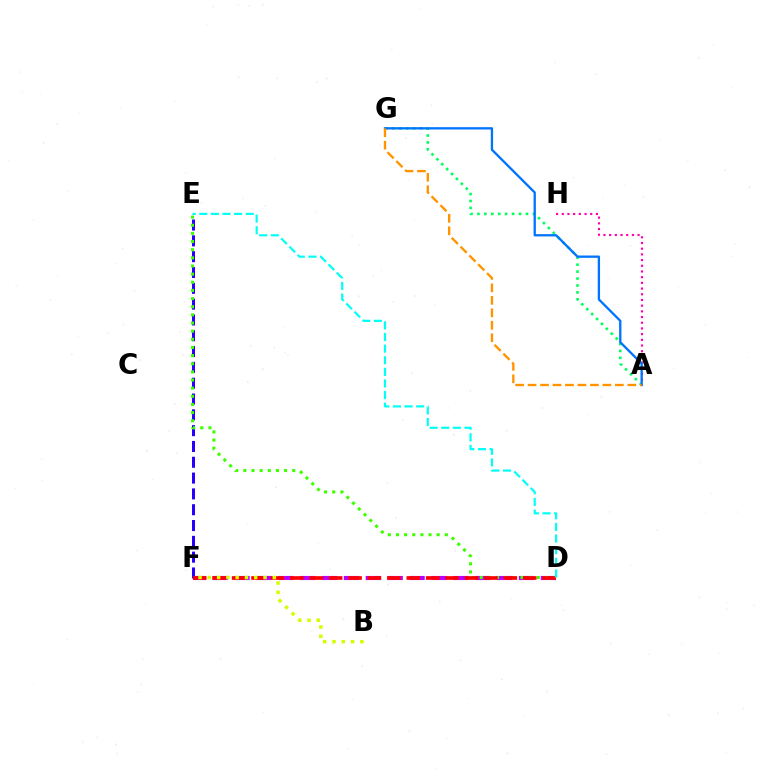{('A', 'H'): [{'color': '#ff00ac', 'line_style': 'dotted', 'thickness': 1.55}], ('A', 'G'): [{'color': '#00ff5c', 'line_style': 'dotted', 'thickness': 1.88}, {'color': '#0074ff', 'line_style': 'solid', 'thickness': 1.67}, {'color': '#ff9400', 'line_style': 'dashed', 'thickness': 1.69}], ('D', 'F'): [{'color': '#b900ff', 'line_style': 'dashed', 'thickness': 2.97}, {'color': '#ff0000', 'line_style': 'dashed', 'thickness': 2.64}], ('E', 'F'): [{'color': '#2500ff', 'line_style': 'dashed', 'thickness': 2.15}], ('D', 'E'): [{'color': '#3dff00', 'line_style': 'dotted', 'thickness': 2.21}, {'color': '#00fff6', 'line_style': 'dashed', 'thickness': 1.58}], ('B', 'F'): [{'color': '#d1ff00', 'line_style': 'dotted', 'thickness': 2.52}]}